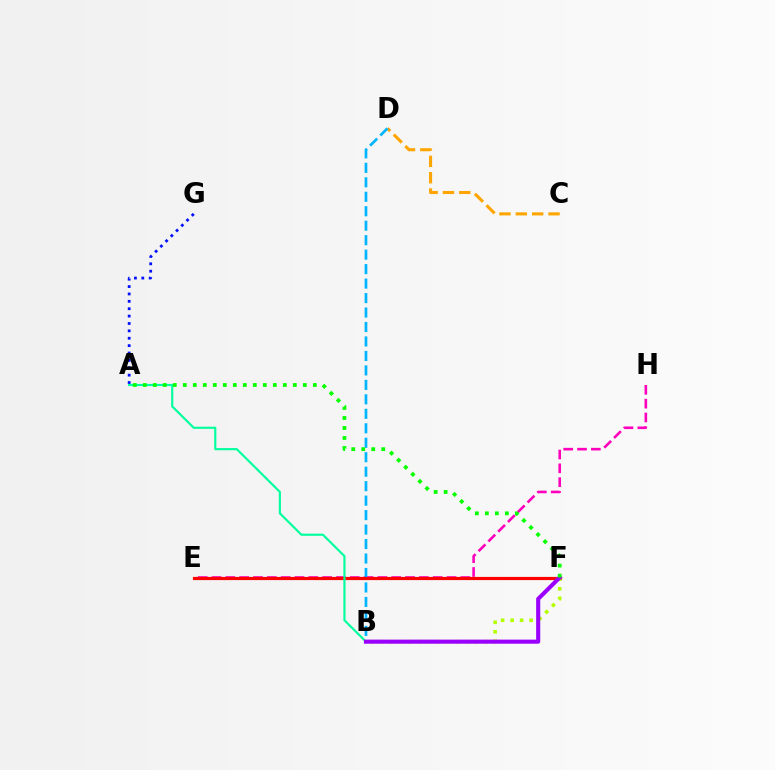{('E', 'H'): [{'color': '#ff00bd', 'line_style': 'dashed', 'thickness': 1.88}], ('C', 'D'): [{'color': '#ffa500', 'line_style': 'dashed', 'thickness': 2.22}], ('B', 'D'): [{'color': '#00b5ff', 'line_style': 'dashed', 'thickness': 1.97}], ('A', 'G'): [{'color': '#0010ff', 'line_style': 'dotted', 'thickness': 2.01}], ('E', 'F'): [{'color': '#ff0000', 'line_style': 'solid', 'thickness': 2.3}], ('A', 'B'): [{'color': '#00ff9d', 'line_style': 'solid', 'thickness': 1.55}], ('B', 'F'): [{'color': '#b3ff00', 'line_style': 'dotted', 'thickness': 2.58}, {'color': '#9b00ff', 'line_style': 'solid', 'thickness': 2.95}], ('A', 'F'): [{'color': '#08ff00', 'line_style': 'dotted', 'thickness': 2.72}]}